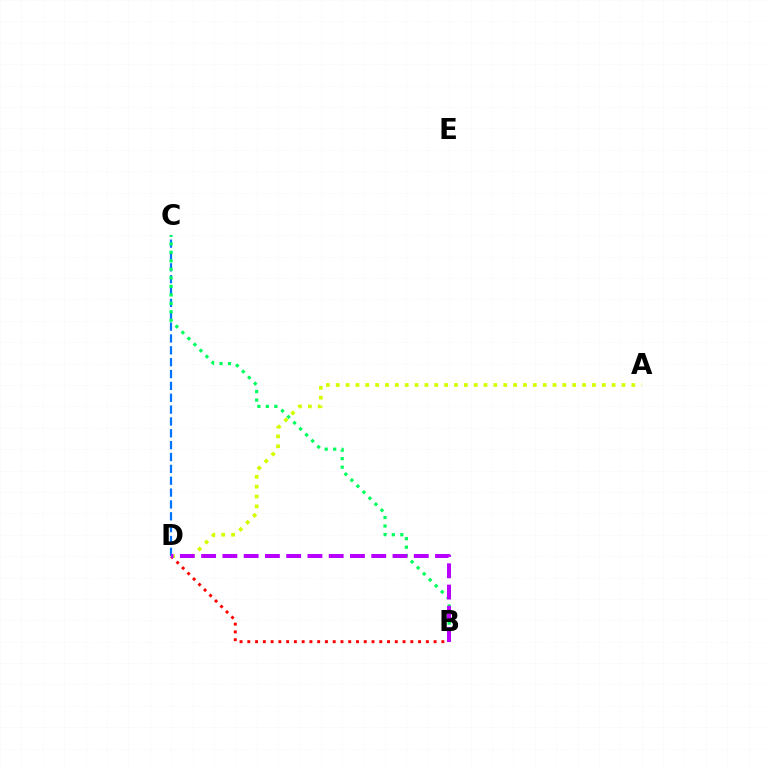{('C', 'D'): [{'color': '#0074ff', 'line_style': 'dashed', 'thickness': 1.61}], ('B', 'D'): [{'color': '#ff0000', 'line_style': 'dotted', 'thickness': 2.11}, {'color': '#b900ff', 'line_style': 'dashed', 'thickness': 2.89}], ('B', 'C'): [{'color': '#00ff5c', 'line_style': 'dotted', 'thickness': 2.31}], ('A', 'D'): [{'color': '#d1ff00', 'line_style': 'dotted', 'thickness': 2.68}]}